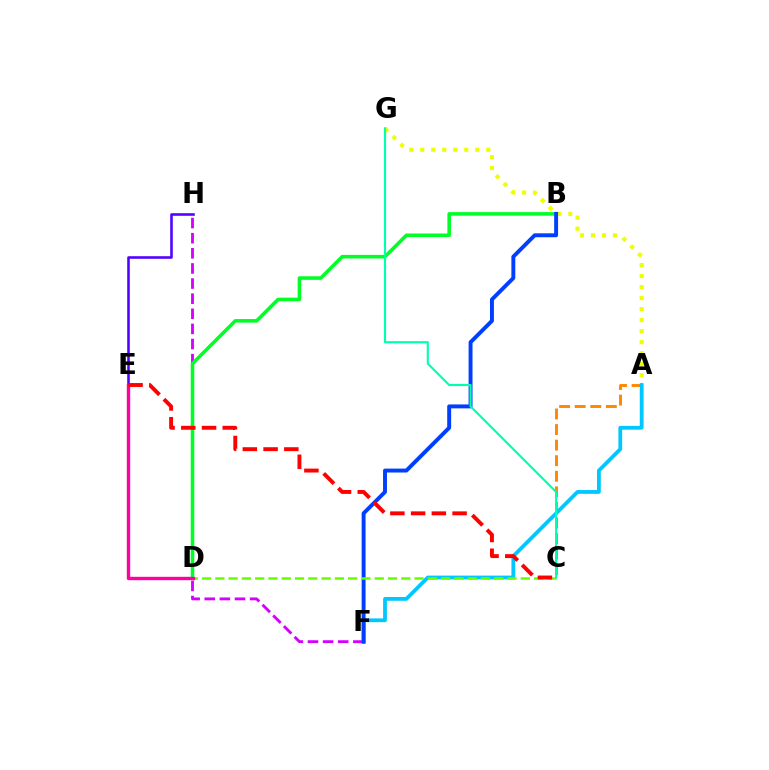{('A', 'G'): [{'color': '#eeff00', 'line_style': 'dotted', 'thickness': 2.99}], ('A', 'C'): [{'color': '#ff8800', 'line_style': 'dashed', 'thickness': 2.12}], ('F', 'H'): [{'color': '#d600ff', 'line_style': 'dashed', 'thickness': 2.05}], ('B', 'D'): [{'color': '#00ff27', 'line_style': 'solid', 'thickness': 2.57}], ('A', 'F'): [{'color': '#00c7ff', 'line_style': 'solid', 'thickness': 2.73}], ('E', 'H'): [{'color': '#4f00ff', 'line_style': 'solid', 'thickness': 1.84}], ('B', 'F'): [{'color': '#003fff', 'line_style': 'solid', 'thickness': 2.82}], ('C', 'D'): [{'color': '#66ff00', 'line_style': 'dashed', 'thickness': 1.8}], ('C', 'G'): [{'color': '#00ffaf', 'line_style': 'solid', 'thickness': 1.54}], ('D', 'E'): [{'color': '#ff00a0', 'line_style': 'solid', 'thickness': 2.43}], ('C', 'E'): [{'color': '#ff0000', 'line_style': 'dashed', 'thickness': 2.82}]}